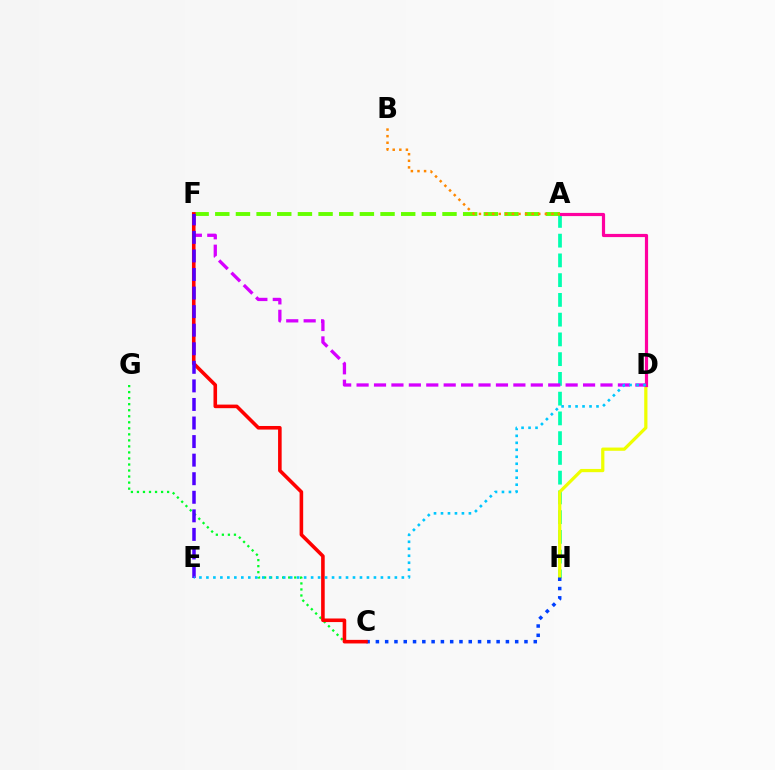{('A', 'H'): [{'color': '#00ffaf', 'line_style': 'dashed', 'thickness': 2.68}], ('C', 'G'): [{'color': '#00ff27', 'line_style': 'dotted', 'thickness': 1.64}], ('D', 'H'): [{'color': '#eeff00', 'line_style': 'solid', 'thickness': 2.33}], ('A', 'D'): [{'color': '#ff00a0', 'line_style': 'solid', 'thickness': 2.29}], ('C', 'H'): [{'color': '#003fff', 'line_style': 'dotted', 'thickness': 2.52}], ('A', 'F'): [{'color': '#66ff00', 'line_style': 'dashed', 'thickness': 2.81}], ('D', 'F'): [{'color': '#d600ff', 'line_style': 'dashed', 'thickness': 2.37}], ('C', 'F'): [{'color': '#ff0000', 'line_style': 'solid', 'thickness': 2.58}], ('A', 'B'): [{'color': '#ff8800', 'line_style': 'dotted', 'thickness': 1.79}], ('E', 'F'): [{'color': '#4f00ff', 'line_style': 'dashed', 'thickness': 2.52}], ('D', 'E'): [{'color': '#00c7ff', 'line_style': 'dotted', 'thickness': 1.9}]}